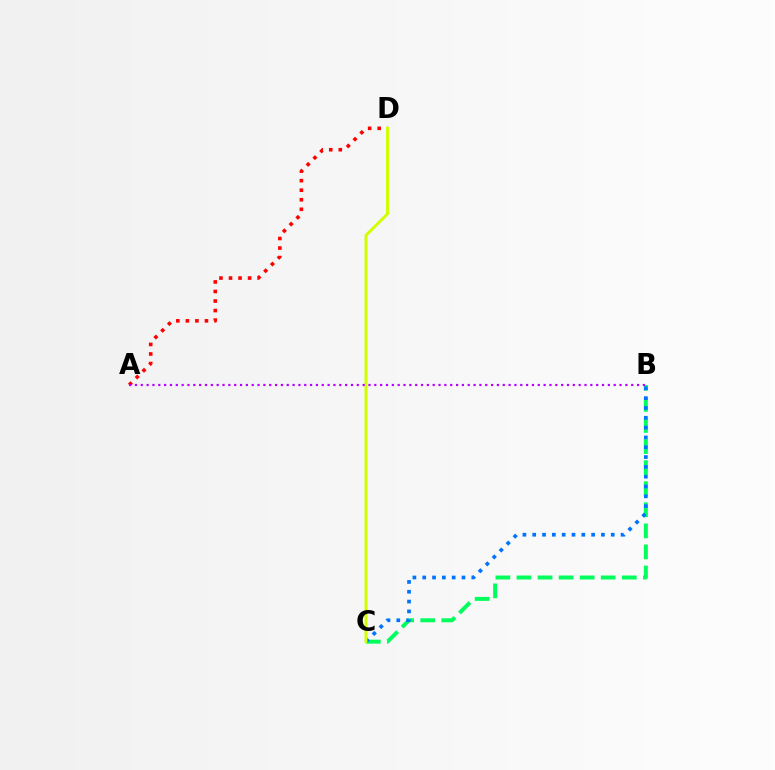{('A', 'D'): [{'color': '#ff0000', 'line_style': 'dotted', 'thickness': 2.59}], ('B', 'C'): [{'color': '#00ff5c', 'line_style': 'dashed', 'thickness': 2.86}, {'color': '#0074ff', 'line_style': 'dotted', 'thickness': 2.67}], ('C', 'D'): [{'color': '#d1ff00', 'line_style': 'solid', 'thickness': 2.11}], ('A', 'B'): [{'color': '#b900ff', 'line_style': 'dotted', 'thickness': 1.59}]}